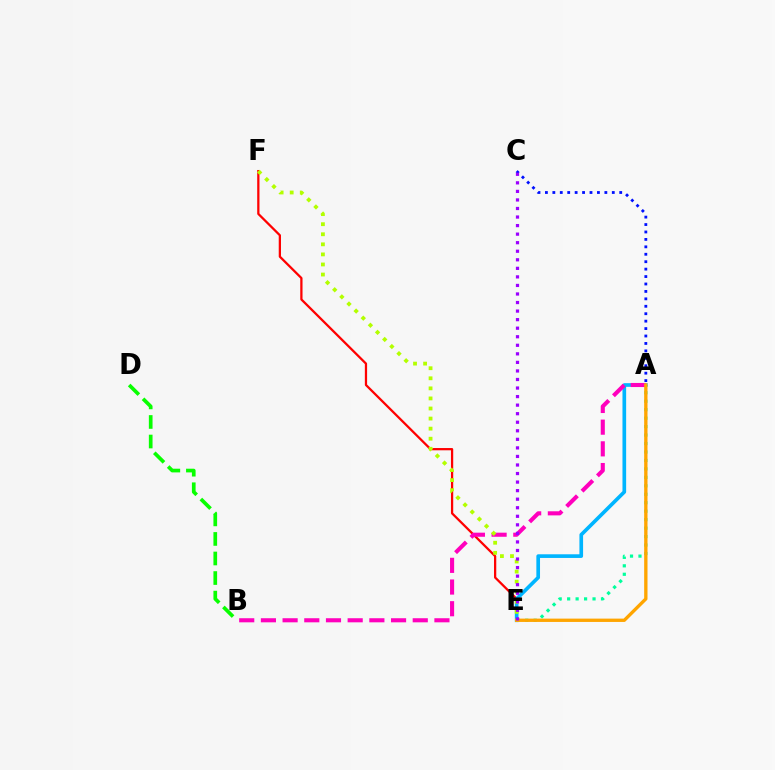{('A', 'E'): [{'color': '#00ff9d', 'line_style': 'dotted', 'thickness': 2.3}, {'color': '#00b5ff', 'line_style': 'solid', 'thickness': 2.64}, {'color': '#ffa500', 'line_style': 'solid', 'thickness': 2.4}], ('E', 'F'): [{'color': '#ff0000', 'line_style': 'solid', 'thickness': 1.63}, {'color': '#b3ff00', 'line_style': 'dotted', 'thickness': 2.74}], ('B', 'D'): [{'color': '#08ff00', 'line_style': 'dashed', 'thickness': 2.66}], ('A', 'B'): [{'color': '#ff00bd', 'line_style': 'dashed', 'thickness': 2.95}], ('A', 'C'): [{'color': '#0010ff', 'line_style': 'dotted', 'thickness': 2.02}], ('C', 'E'): [{'color': '#9b00ff', 'line_style': 'dotted', 'thickness': 2.32}]}